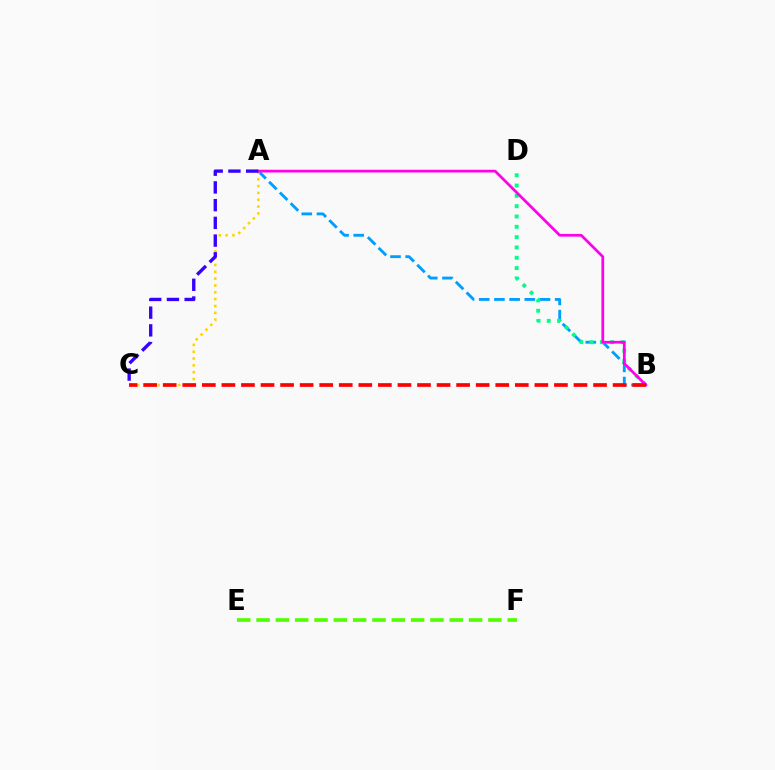{('A', 'B'): [{'color': '#009eff', 'line_style': 'dashed', 'thickness': 2.06}, {'color': '#ff00ed', 'line_style': 'solid', 'thickness': 1.97}], ('E', 'F'): [{'color': '#4fff00', 'line_style': 'dashed', 'thickness': 2.62}], ('B', 'D'): [{'color': '#00ff86', 'line_style': 'dotted', 'thickness': 2.8}], ('A', 'C'): [{'color': '#ffd500', 'line_style': 'dotted', 'thickness': 1.86}, {'color': '#3700ff', 'line_style': 'dashed', 'thickness': 2.41}], ('B', 'C'): [{'color': '#ff0000', 'line_style': 'dashed', 'thickness': 2.66}]}